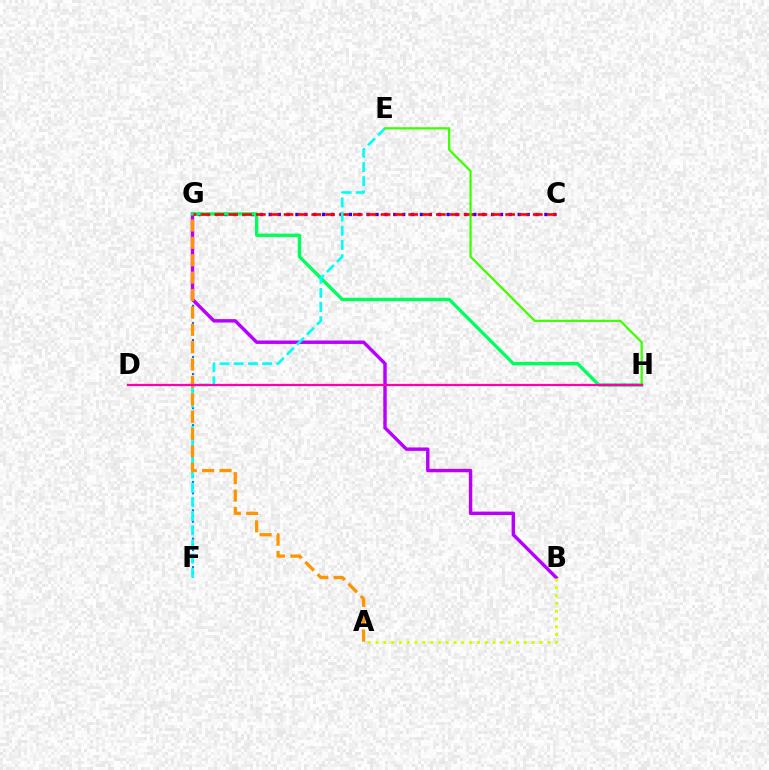{('C', 'G'): [{'color': '#2500ff', 'line_style': 'dotted', 'thickness': 2.42}, {'color': '#ff0000', 'line_style': 'dashed', 'thickness': 1.88}], ('F', 'G'): [{'color': '#0074ff', 'line_style': 'dotted', 'thickness': 1.54}], ('B', 'G'): [{'color': '#b900ff', 'line_style': 'solid', 'thickness': 2.47}], ('A', 'B'): [{'color': '#d1ff00', 'line_style': 'dotted', 'thickness': 2.12}], ('G', 'H'): [{'color': '#00ff5c', 'line_style': 'solid', 'thickness': 2.4}], ('E', 'F'): [{'color': '#00fff6', 'line_style': 'dashed', 'thickness': 1.93}], ('A', 'G'): [{'color': '#ff9400', 'line_style': 'dashed', 'thickness': 2.36}], ('E', 'H'): [{'color': '#3dff00', 'line_style': 'solid', 'thickness': 1.61}], ('D', 'H'): [{'color': '#ff00ac', 'line_style': 'solid', 'thickness': 1.6}]}